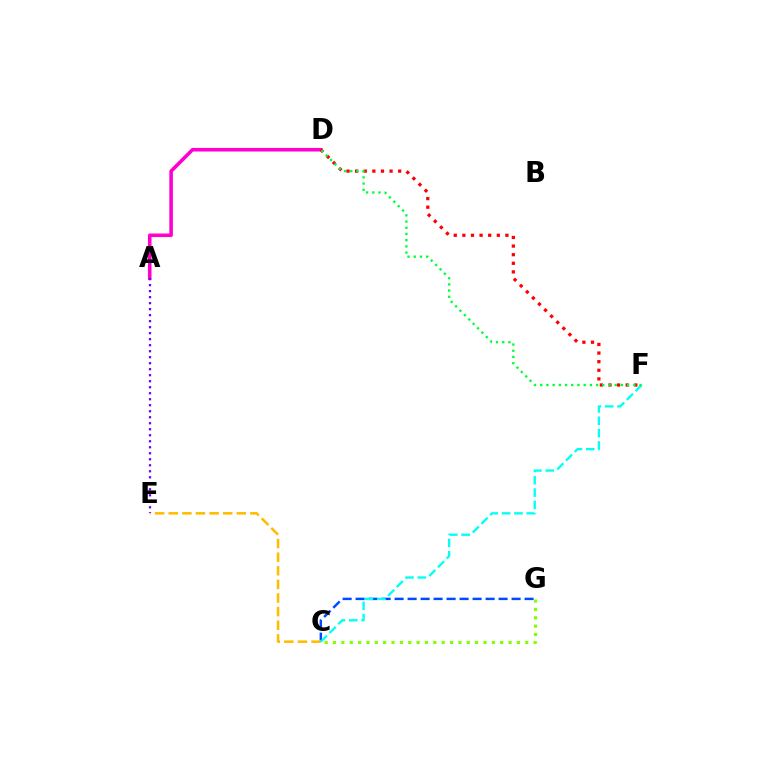{('C', 'G'): [{'color': '#004bff', 'line_style': 'dashed', 'thickness': 1.77}, {'color': '#84ff00', 'line_style': 'dotted', 'thickness': 2.27}], ('C', 'E'): [{'color': '#ffbd00', 'line_style': 'dashed', 'thickness': 1.85}], ('C', 'F'): [{'color': '#00fff6', 'line_style': 'dashed', 'thickness': 1.68}], ('A', 'D'): [{'color': '#ff00cf', 'line_style': 'solid', 'thickness': 2.57}], ('D', 'F'): [{'color': '#ff0000', 'line_style': 'dotted', 'thickness': 2.34}, {'color': '#00ff39', 'line_style': 'dotted', 'thickness': 1.69}], ('A', 'E'): [{'color': '#7200ff', 'line_style': 'dotted', 'thickness': 1.63}]}